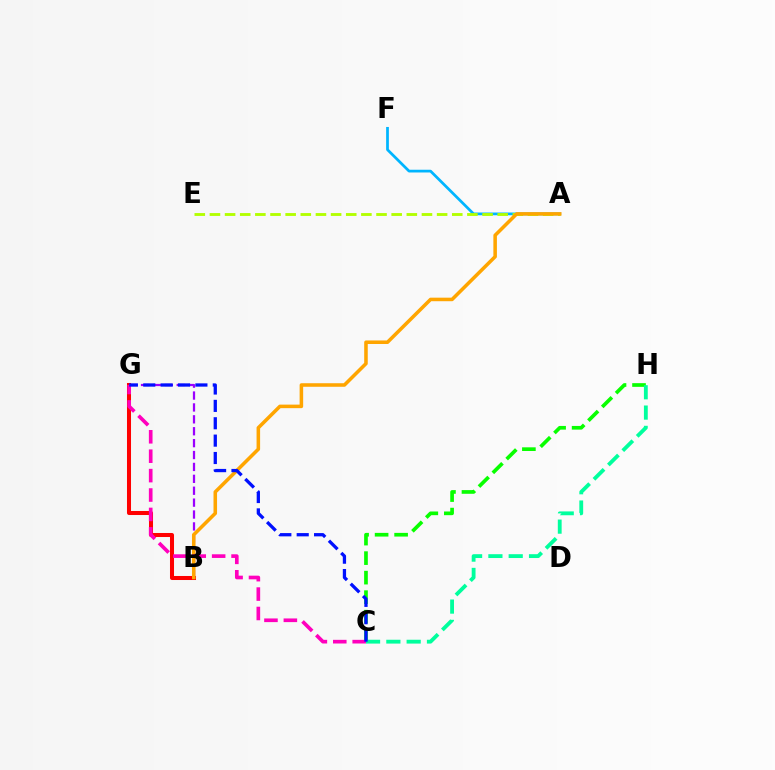{('B', 'G'): [{'color': '#ff0000', 'line_style': 'solid', 'thickness': 2.9}, {'color': '#9b00ff', 'line_style': 'dashed', 'thickness': 1.62}], ('C', 'H'): [{'color': '#08ff00', 'line_style': 'dashed', 'thickness': 2.65}, {'color': '#00ff9d', 'line_style': 'dashed', 'thickness': 2.76}], ('A', 'F'): [{'color': '#00b5ff', 'line_style': 'solid', 'thickness': 1.97}], ('A', 'E'): [{'color': '#b3ff00', 'line_style': 'dashed', 'thickness': 2.06}], ('A', 'B'): [{'color': '#ffa500', 'line_style': 'solid', 'thickness': 2.55}], ('C', 'G'): [{'color': '#ff00bd', 'line_style': 'dashed', 'thickness': 2.64}, {'color': '#0010ff', 'line_style': 'dashed', 'thickness': 2.36}]}